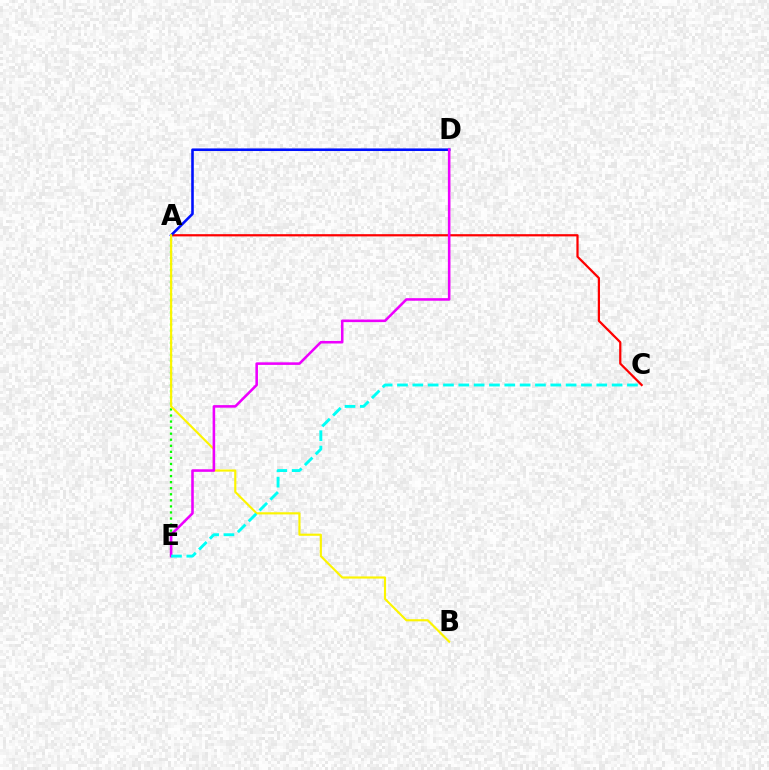{('A', 'C'): [{'color': '#ff0000', 'line_style': 'solid', 'thickness': 1.6}], ('A', 'E'): [{'color': '#08ff00', 'line_style': 'dotted', 'thickness': 1.65}], ('A', 'D'): [{'color': '#0010ff', 'line_style': 'solid', 'thickness': 1.87}], ('A', 'B'): [{'color': '#fcf500', 'line_style': 'solid', 'thickness': 1.55}], ('D', 'E'): [{'color': '#ee00ff', 'line_style': 'solid', 'thickness': 1.85}], ('C', 'E'): [{'color': '#00fff6', 'line_style': 'dashed', 'thickness': 2.08}]}